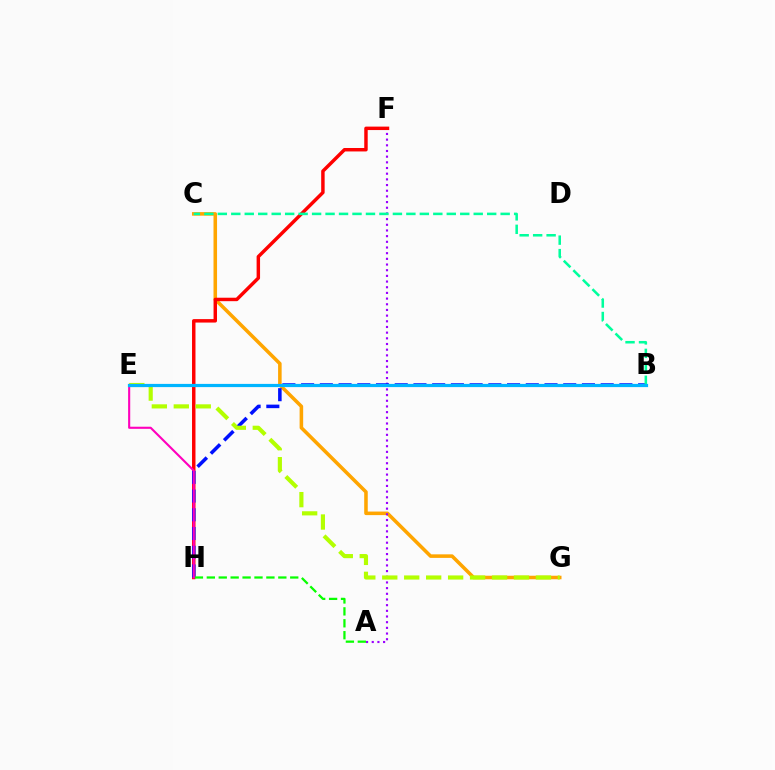{('C', 'G'): [{'color': '#ffa500', 'line_style': 'solid', 'thickness': 2.56}], ('A', 'F'): [{'color': '#9b00ff', 'line_style': 'dotted', 'thickness': 1.54}], ('F', 'H'): [{'color': '#ff0000', 'line_style': 'solid', 'thickness': 2.49}], ('B', 'H'): [{'color': '#0010ff', 'line_style': 'dashed', 'thickness': 2.54}], ('B', 'C'): [{'color': '#00ff9d', 'line_style': 'dashed', 'thickness': 1.83}], ('A', 'H'): [{'color': '#08ff00', 'line_style': 'dashed', 'thickness': 1.62}], ('E', 'G'): [{'color': '#b3ff00', 'line_style': 'dashed', 'thickness': 2.98}], ('E', 'H'): [{'color': '#ff00bd', 'line_style': 'solid', 'thickness': 1.52}], ('B', 'E'): [{'color': '#00b5ff', 'line_style': 'solid', 'thickness': 2.31}]}